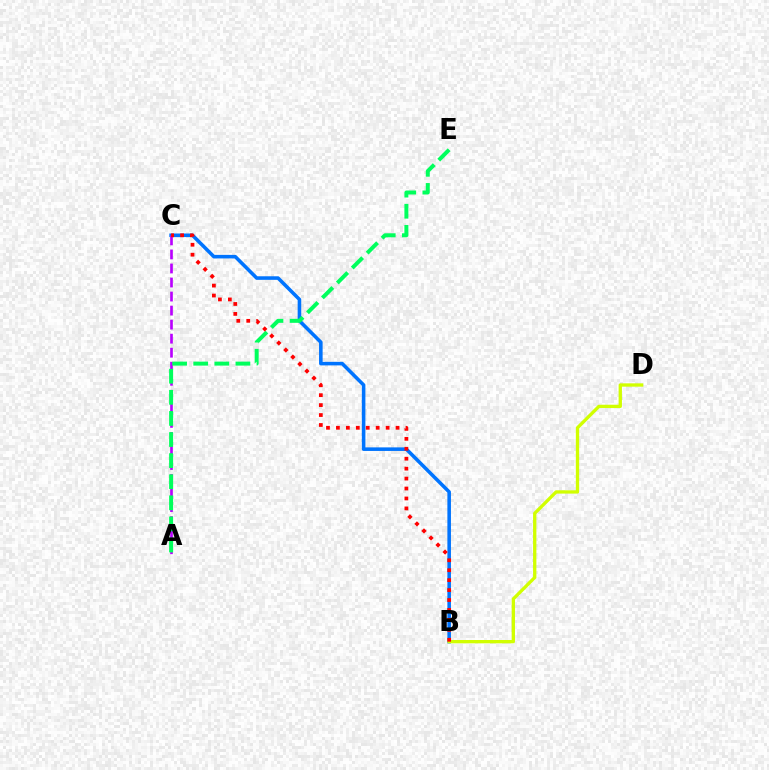{('B', 'C'): [{'color': '#0074ff', 'line_style': 'solid', 'thickness': 2.57}, {'color': '#ff0000', 'line_style': 'dotted', 'thickness': 2.7}], ('B', 'D'): [{'color': '#d1ff00', 'line_style': 'solid', 'thickness': 2.39}], ('A', 'C'): [{'color': '#b900ff', 'line_style': 'dashed', 'thickness': 1.91}], ('A', 'E'): [{'color': '#00ff5c', 'line_style': 'dashed', 'thickness': 2.87}]}